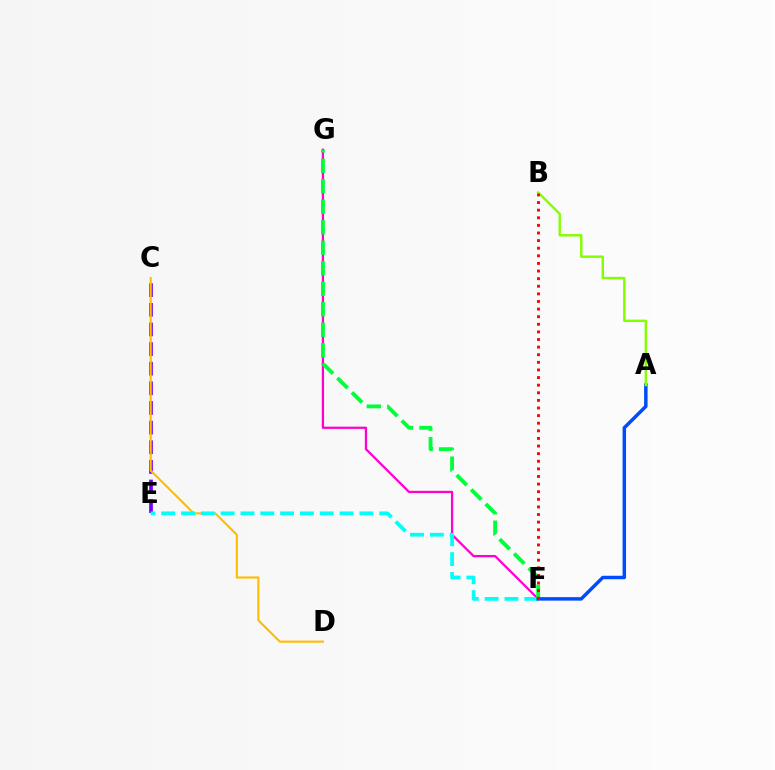{('F', 'G'): [{'color': '#ff00cf', 'line_style': 'solid', 'thickness': 1.63}, {'color': '#00ff39', 'line_style': 'dashed', 'thickness': 2.78}], ('C', 'E'): [{'color': '#7200ff', 'line_style': 'dashed', 'thickness': 2.67}], ('C', 'D'): [{'color': '#ffbd00', 'line_style': 'solid', 'thickness': 1.52}], ('E', 'F'): [{'color': '#00fff6', 'line_style': 'dashed', 'thickness': 2.69}], ('A', 'F'): [{'color': '#004bff', 'line_style': 'solid', 'thickness': 2.5}], ('A', 'B'): [{'color': '#84ff00', 'line_style': 'solid', 'thickness': 1.74}], ('B', 'F'): [{'color': '#ff0000', 'line_style': 'dotted', 'thickness': 2.07}]}